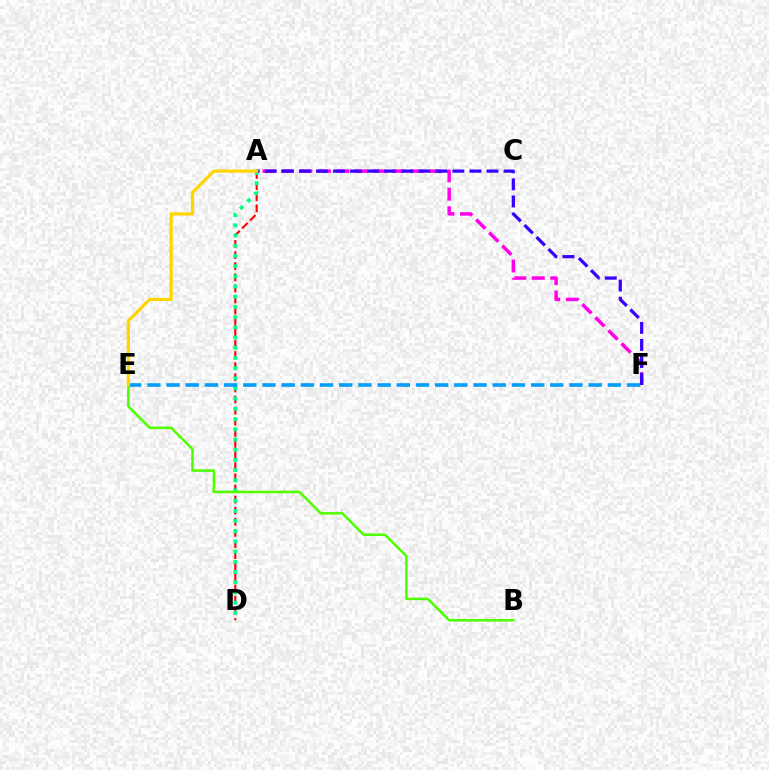{('A', 'F'): [{'color': '#ff00ed', 'line_style': 'dashed', 'thickness': 2.51}, {'color': '#3700ff', 'line_style': 'dashed', 'thickness': 2.32}], ('A', 'D'): [{'color': '#ff0000', 'line_style': 'dashed', 'thickness': 1.51}, {'color': '#00ff86', 'line_style': 'dotted', 'thickness': 2.77}], ('E', 'F'): [{'color': '#009eff', 'line_style': 'dashed', 'thickness': 2.61}], ('B', 'E'): [{'color': '#4fff00', 'line_style': 'solid', 'thickness': 1.82}], ('A', 'E'): [{'color': '#ffd500', 'line_style': 'solid', 'thickness': 2.32}]}